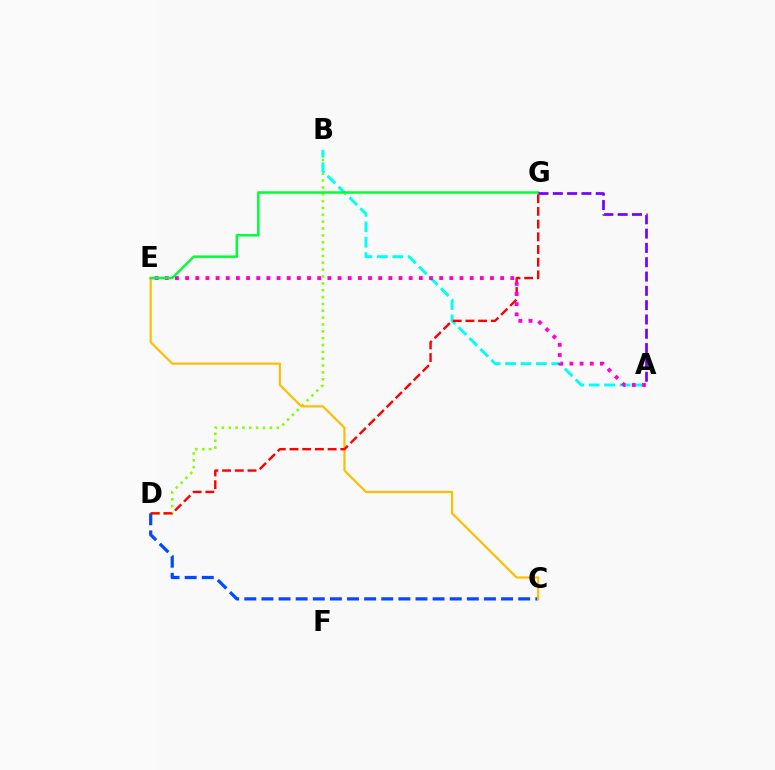{('B', 'D'): [{'color': '#84ff00', 'line_style': 'dotted', 'thickness': 1.86}], ('A', 'B'): [{'color': '#00fff6', 'line_style': 'dashed', 'thickness': 2.09}], ('C', 'D'): [{'color': '#004bff', 'line_style': 'dashed', 'thickness': 2.33}], ('C', 'E'): [{'color': '#ffbd00', 'line_style': 'solid', 'thickness': 1.57}], ('D', 'G'): [{'color': '#ff0000', 'line_style': 'dashed', 'thickness': 1.73}], ('A', 'E'): [{'color': '#ff00cf', 'line_style': 'dotted', 'thickness': 2.76}], ('E', 'G'): [{'color': '#00ff39', 'line_style': 'solid', 'thickness': 1.81}], ('A', 'G'): [{'color': '#7200ff', 'line_style': 'dashed', 'thickness': 1.94}]}